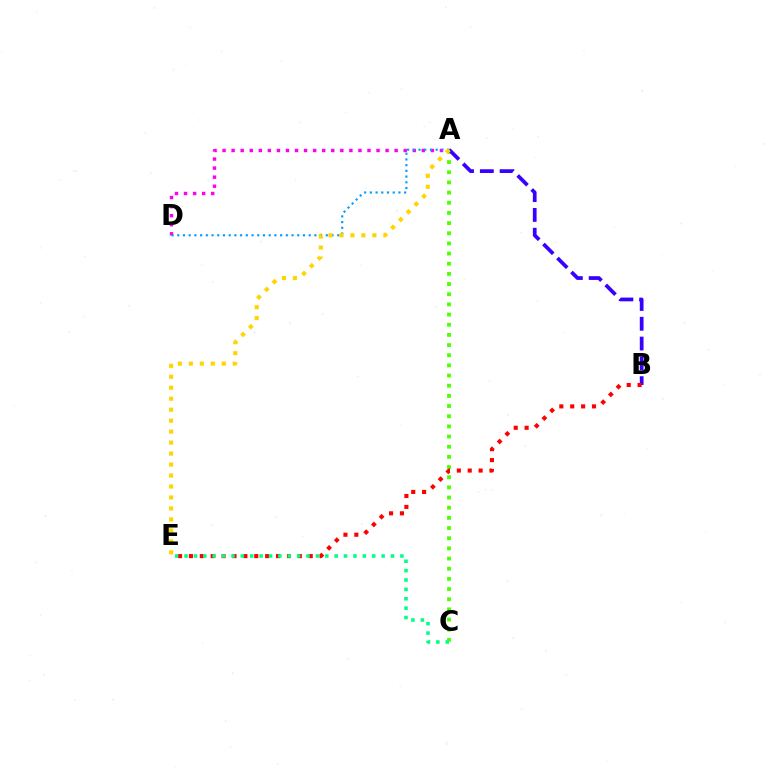{('A', 'D'): [{'color': '#ff00ed', 'line_style': 'dotted', 'thickness': 2.46}, {'color': '#009eff', 'line_style': 'dotted', 'thickness': 1.55}], ('A', 'C'): [{'color': '#4fff00', 'line_style': 'dotted', 'thickness': 2.76}], ('A', 'B'): [{'color': '#3700ff', 'line_style': 'dashed', 'thickness': 2.69}], ('A', 'E'): [{'color': '#ffd500', 'line_style': 'dotted', 'thickness': 2.98}], ('B', 'E'): [{'color': '#ff0000', 'line_style': 'dotted', 'thickness': 2.96}], ('C', 'E'): [{'color': '#00ff86', 'line_style': 'dotted', 'thickness': 2.55}]}